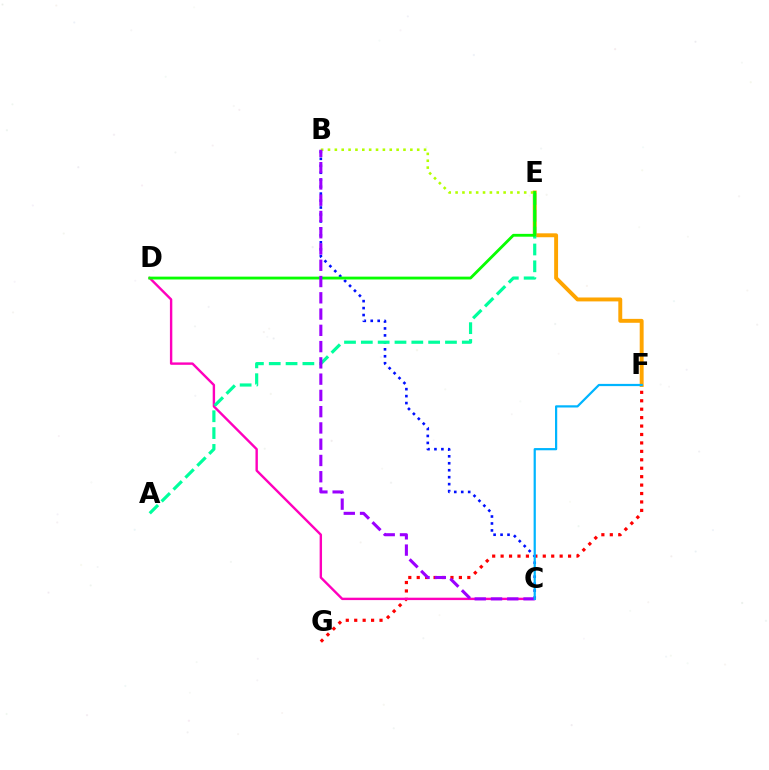{('F', 'G'): [{'color': '#ff0000', 'line_style': 'dotted', 'thickness': 2.29}], ('E', 'F'): [{'color': '#ffa500', 'line_style': 'solid', 'thickness': 2.82}], ('B', 'C'): [{'color': '#0010ff', 'line_style': 'dotted', 'thickness': 1.89}, {'color': '#9b00ff', 'line_style': 'dashed', 'thickness': 2.21}], ('C', 'D'): [{'color': '#ff00bd', 'line_style': 'solid', 'thickness': 1.73}], ('A', 'E'): [{'color': '#00ff9d', 'line_style': 'dashed', 'thickness': 2.29}], ('B', 'E'): [{'color': '#b3ff00', 'line_style': 'dotted', 'thickness': 1.86}], ('D', 'E'): [{'color': '#08ff00', 'line_style': 'solid', 'thickness': 2.04}], ('C', 'F'): [{'color': '#00b5ff', 'line_style': 'solid', 'thickness': 1.6}]}